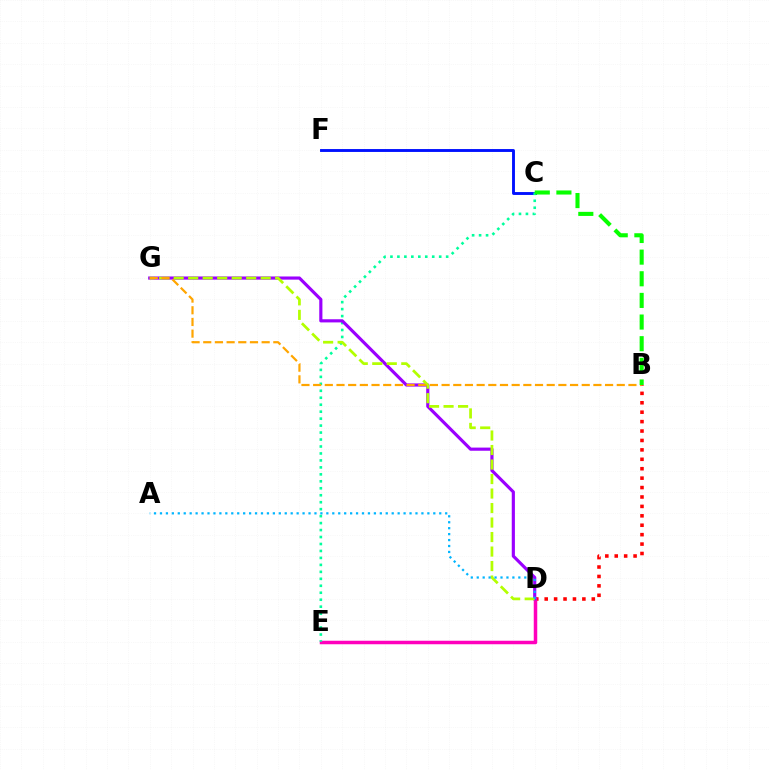{('C', 'F'): [{'color': '#0010ff', 'line_style': 'solid', 'thickness': 2.08}], ('B', 'D'): [{'color': '#ff0000', 'line_style': 'dotted', 'thickness': 2.56}], ('D', 'E'): [{'color': '#ff00bd', 'line_style': 'solid', 'thickness': 2.52}], ('C', 'E'): [{'color': '#00ff9d', 'line_style': 'dotted', 'thickness': 1.89}], ('D', 'G'): [{'color': '#9b00ff', 'line_style': 'solid', 'thickness': 2.27}, {'color': '#b3ff00', 'line_style': 'dashed', 'thickness': 1.97}], ('B', 'G'): [{'color': '#ffa500', 'line_style': 'dashed', 'thickness': 1.59}], ('B', 'C'): [{'color': '#08ff00', 'line_style': 'dashed', 'thickness': 2.94}], ('A', 'D'): [{'color': '#00b5ff', 'line_style': 'dotted', 'thickness': 1.61}]}